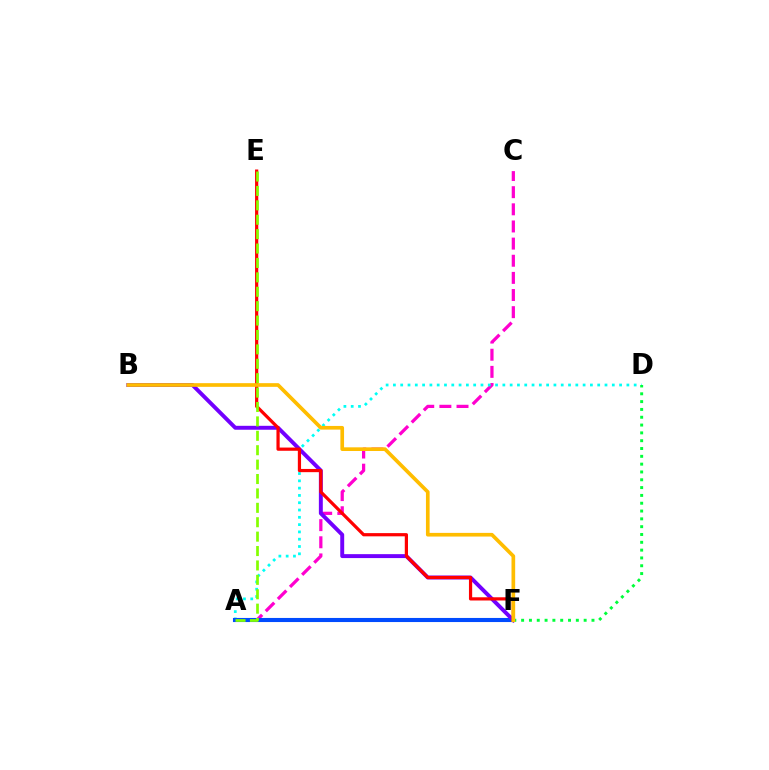{('A', 'C'): [{'color': '#ff00cf', 'line_style': 'dashed', 'thickness': 2.33}], ('A', 'D'): [{'color': '#00fff6', 'line_style': 'dotted', 'thickness': 1.98}], ('A', 'F'): [{'color': '#004bff', 'line_style': 'solid', 'thickness': 2.95}], ('B', 'F'): [{'color': '#7200ff', 'line_style': 'solid', 'thickness': 2.83}, {'color': '#ffbd00', 'line_style': 'solid', 'thickness': 2.65}], ('E', 'F'): [{'color': '#ff0000', 'line_style': 'solid', 'thickness': 2.31}], ('A', 'E'): [{'color': '#84ff00', 'line_style': 'dashed', 'thickness': 1.96}], ('D', 'F'): [{'color': '#00ff39', 'line_style': 'dotted', 'thickness': 2.12}]}